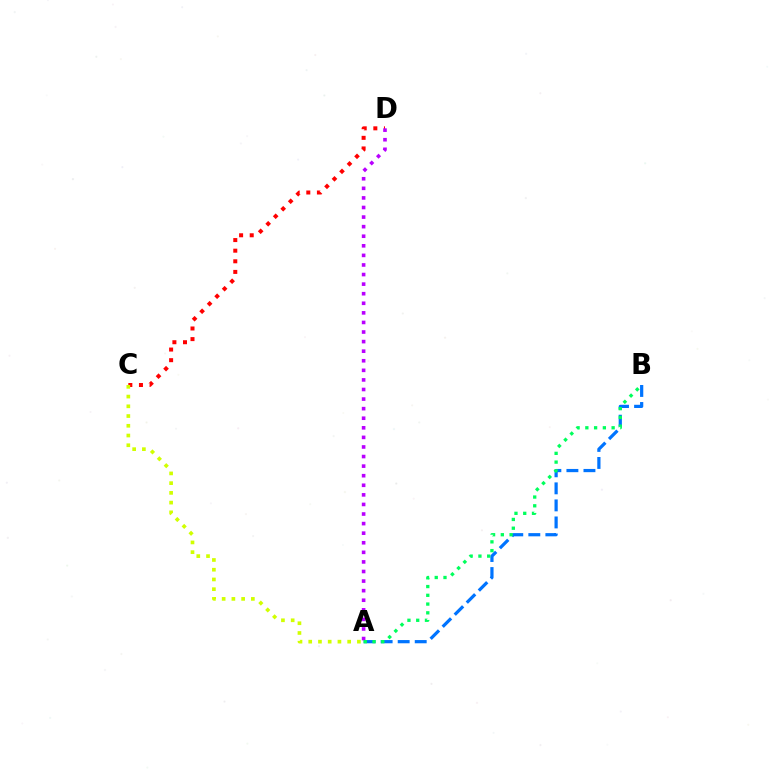{('A', 'B'): [{'color': '#0074ff', 'line_style': 'dashed', 'thickness': 2.32}, {'color': '#00ff5c', 'line_style': 'dotted', 'thickness': 2.38}], ('C', 'D'): [{'color': '#ff0000', 'line_style': 'dotted', 'thickness': 2.88}], ('A', 'C'): [{'color': '#d1ff00', 'line_style': 'dotted', 'thickness': 2.64}], ('A', 'D'): [{'color': '#b900ff', 'line_style': 'dotted', 'thickness': 2.6}]}